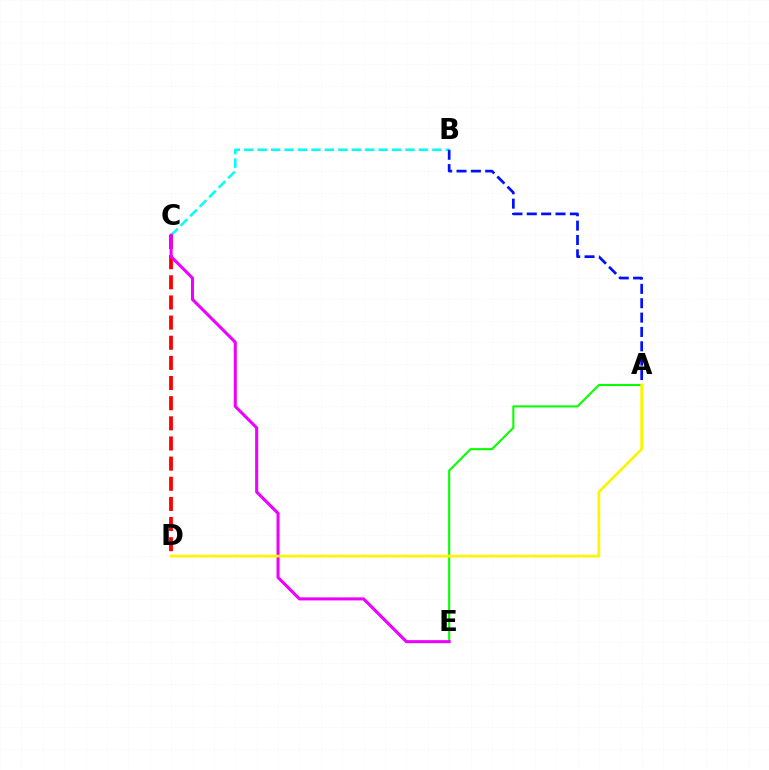{('B', 'C'): [{'color': '#00fff6', 'line_style': 'dashed', 'thickness': 1.83}], ('A', 'B'): [{'color': '#0010ff', 'line_style': 'dashed', 'thickness': 1.95}], ('C', 'D'): [{'color': '#ff0000', 'line_style': 'dashed', 'thickness': 2.74}], ('A', 'E'): [{'color': '#08ff00', 'line_style': 'solid', 'thickness': 1.5}], ('C', 'E'): [{'color': '#ee00ff', 'line_style': 'solid', 'thickness': 2.2}], ('A', 'D'): [{'color': '#fcf500', 'line_style': 'solid', 'thickness': 1.95}]}